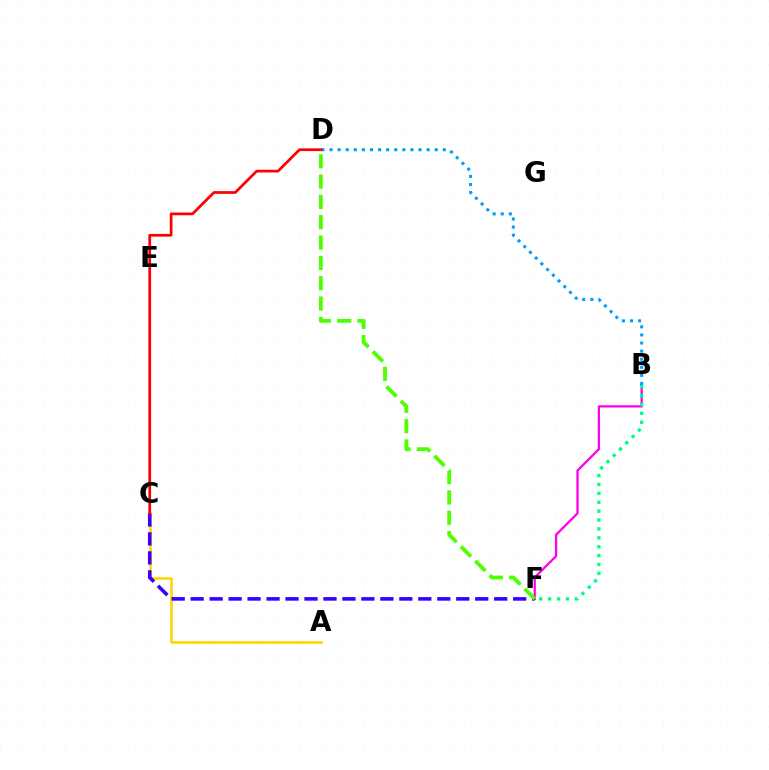{('B', 'F'): [{'color': '#ff00ed', 'line_style': 'solid', 'thickness': 1.64}, {'color': '#00ff86', 'line_style': 'dotted', 'thickness': 2.41}], ('B', 'D'): [{'color': '#009eff', 'line_style': 'dotted', 'thickness': 2.2}], ('A', 'C'): [{'color': '#ffd500', 'line_style': 'solid', 'thickness': 1.86}], ('C', 'F'): [{'color': '#3700ff', 'line_style': 'dashed', 'thickness': 2.58}], ('D', 'F'): [{'color': '#4fff00', 'line_style': 'dashed', 'thickness': 2.76}], ('C', 'D'): [{'color': '#ff0000', 'line_style': 'solid', 'thickness': 1.96}]}